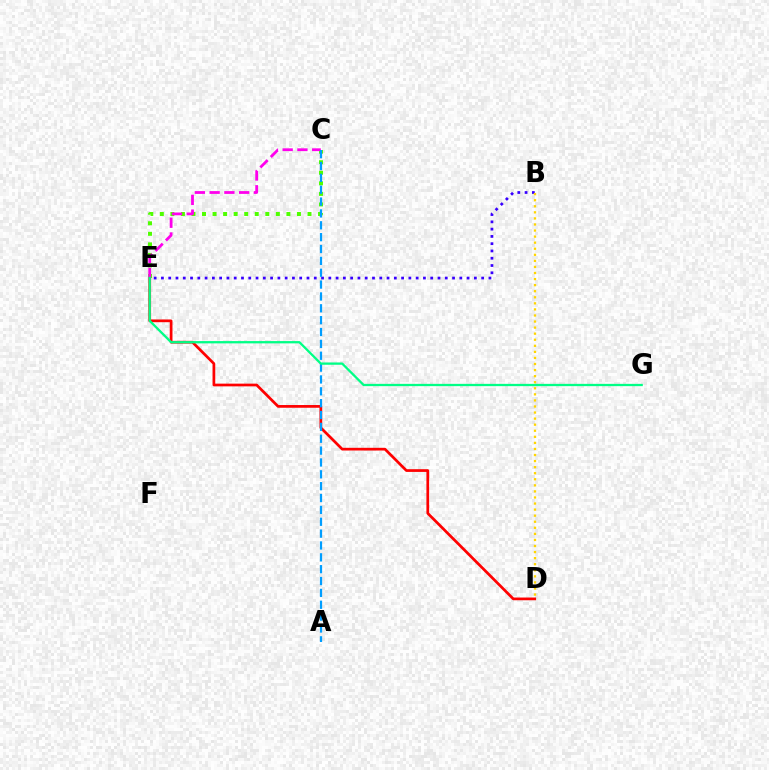{('D', 'E'): [{'color': '#ff0000', 'line_style': 'solid', 'thickness': 1.96}], ('B', 'E'): [{'color': '#3700ff', 'line_style': 'dotted', 'thickness': 1.98}], ('C', 'E'): [{'color': '#4fff00', 'line_style': 'dotted', 'thickness': 2.87}, {'color': '#ff00ed', 'line_style': 'dashed', 'thickness': 2.0}], ('A', 'C'): [{'color': '#009eff', 'line_style': 'dashed', 'thickness': 1.61}], ('B', 'D'): [{'color': '#ffd500', 'line_style': 'dotted', 'thickness': 1.65}], ('E', 'G'): [{'color': '#00ff86', 'line_style': 'solid', 'thickness': 1.65}]}